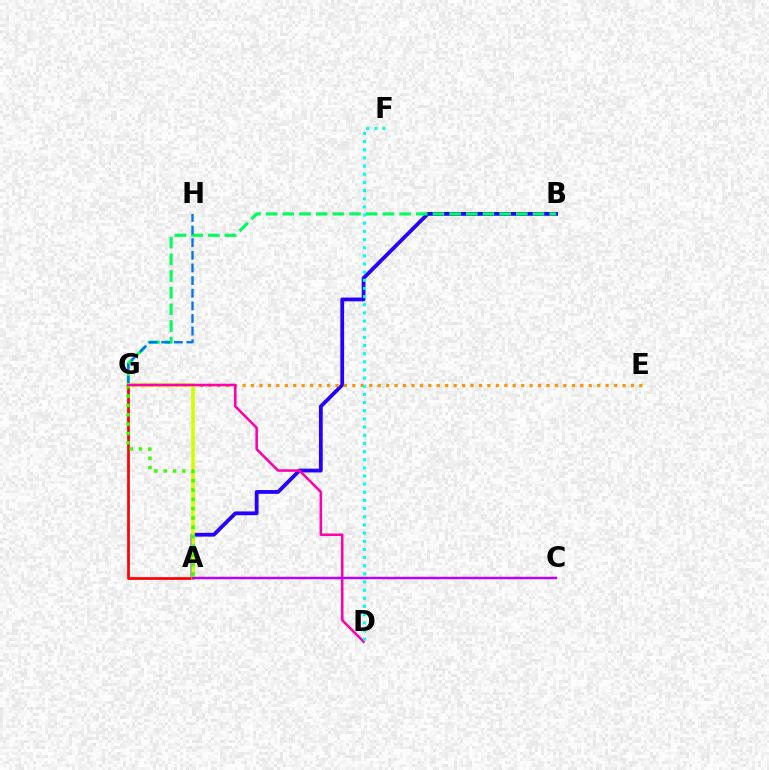{('A', 'B'): [{'color': '#2500ff', 'line_style': 'solid', 'thickness': 2.72}], ('B', 'G'): [{'color': '#00ff5c', 'line_style': 'dashed', 'thickness': 2.27}], ('A', 'G'): [{'color': '#ff0000', 'line_style': 'solid', 'thickness': 1.96}, {'color': '#d1ff00', 'line_style': 'solid', 'thickness': 2.59}, {'color': '#3dff00', 'line_style': 'dotted', 'thickness': 2.54}], ('G', 'H'): [{'color': '#0074ff', 'line_style': 'dashed', 'thickness': 1.72}], ('E', 'G'): [{'color': '#ff9400', 'line_style': 'dotted', 'thickness': 2.29}], ('D', 'G'): [{'color': '#ff00ac', 'line_style': 'solid', 'thickness': 1.83}], ('A', 'C'): [{'color': '#b900ff', 'line_style': 'solid', 'thickness': 1.78}], ('D', 'F'): [{'color': '#00fff6', 'line_style': 'dotted', 'thickness': 2.22}]}